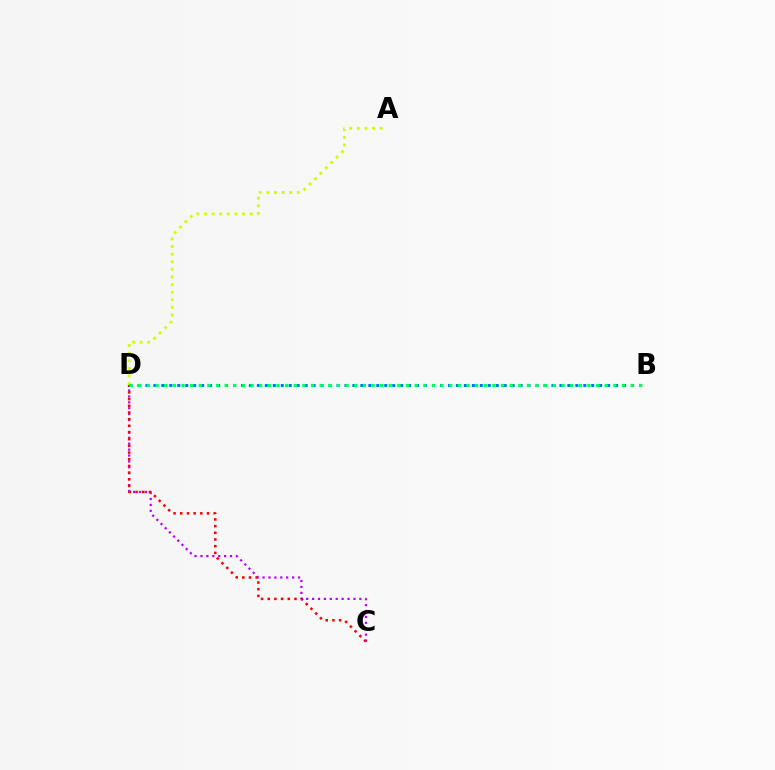{('C', 'D'): [{'color': '#b900ff', 'line_style': 'dotted', 'thickness': 1.61}, {'color': '#ff0000', 'line_style': 'dotted', 'thickness': 1.82}], ('A', 'D'): [{'color': '#d1ff00', 'line_style': 'dotted', 'thickness': 2.07}], ('B', 'D'): [{'color': '#0074ff', 'line_style': 'dotted', 'thickness': 2.16}, {'color': '#00ff5c', 'line_style': 'dotted', 'thickness': 2.35}]}